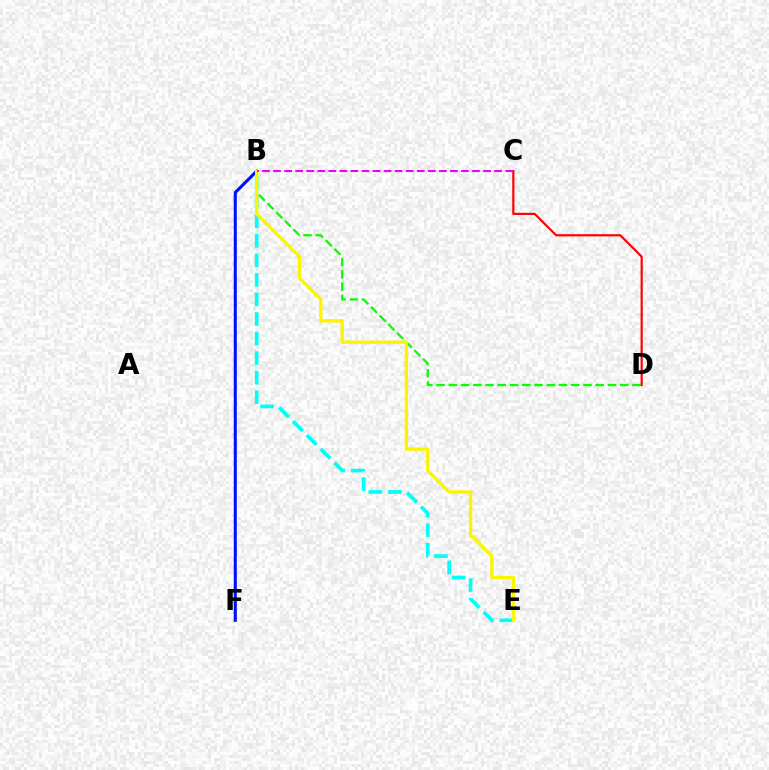{('B', 'E'): [{'color': '#00fff6', 'line_style': 'dashed', 'thickness': 2.65}, {'color': '#fcf500', 'line_style': 'solid', 'thickness': 2.41}], ('B', 'D'): [{'color': '#08ff00', 'line_style': 'dashed', 'thickness': 1.66}], ('C', 'D'): [{'color': '#ff0000', 'line_style': 'solid', 'thickness': 1.56}], ('B', 'F'): [{'color': '#0010ff', 'line_style': 'solid', 'thickness': 2.22}], ('B', 'C'): [{'color': '#ee00ff', 'line_style': 'dashed', 'thickness': 1.5}]}